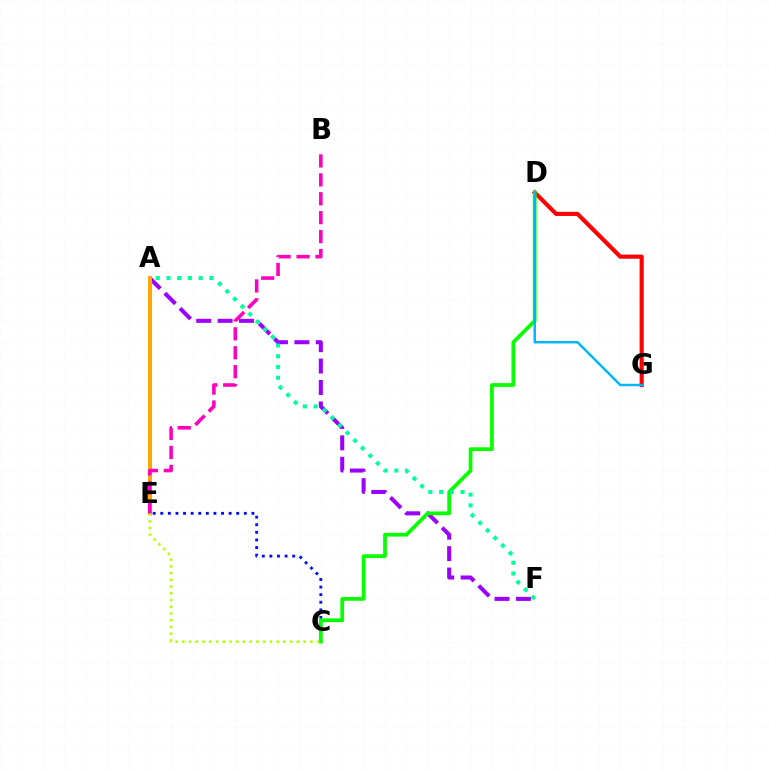{('D', 'G'): [{'color': '#ff0000', 'line_style': 'solid', 'thickness': 2.96}, {'color': '#00b5ff', 'line_style': 'solid', 'thickness': 1.76}], ('C', 'E'): [{'color': '#0010ff', 'line_style': 'dotted', 'thickness': 2.06}, {'color': '#b3ff00', 'line_style': 'dotted', 'thickness': 1.83}], ('A', 'F'): [{'color': '#9b00ff', 'line_style': 'dashed', 'thickness': 2.91}, {'color': '#00ff9d', 'line_style': 'dotted', 'thickness': 2.92}], ('C', 'D'): [{'color': '#08ff00', 'line_style': 'solid', 'thickness': 2.69}], ('A', 'E'): [{'color': '#ffa500', 'line_style': 'solid', 'thickness': 2.83}], ('B', 'E'): [{'color': '#ff00bd', 'line_style': 'dashed', 'thickness': 2.57}]}